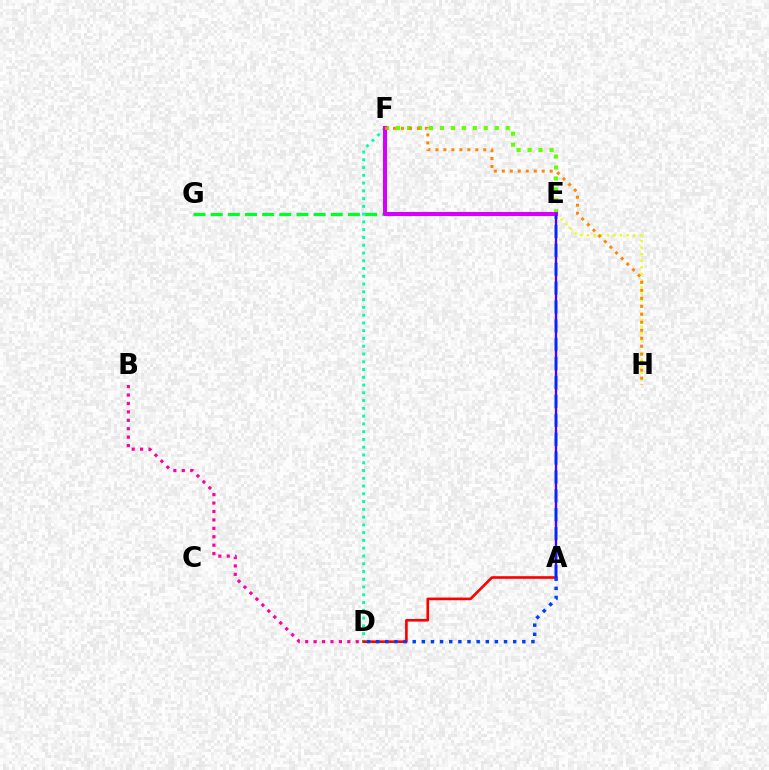{('E', 'H'): [{'color': '#eeff00', 'line_style': 'dotted', 'thickness': 1.79}], ('D', 'F'): [{'color': '#00ffaf', 'line_style': 'dotted', 'thickness': 2.11}], ('A', 'E'): [{'color': '#00c7ff', 'line_style': 'dashed', 'thickness': 2.57}, {'color': '#4f00ff', 'line_style': 'solid', 'thickness': 1.67}], ('B', 'D'): [{'color': '#ff00a0', 'line_style': 'dotted', 'thickness': 2.29}], ('A', 'D'): [{'color': '#ff0000', 'line_style': 'solid', 'thickness': 1.9}, {'color': '#003fff', 'line_style': 'dotted', 'thickness': 2.48}], ('E', 'G'): [{'color': '#00ff27', 'line_style': 'dashed', 'thickness': 2.33}], ('E', 'F'): [{'color': '#66ff00', 'line_style': 'dotted', 'thickness': 2.98}, {'color': '#d600ff', 'line_style': 'solid', 'thickness': 2.91}], ('F', 'H'): [{'color': '#ff8800', 'line_style': 'dotted', 'thickness': 2.17}]}